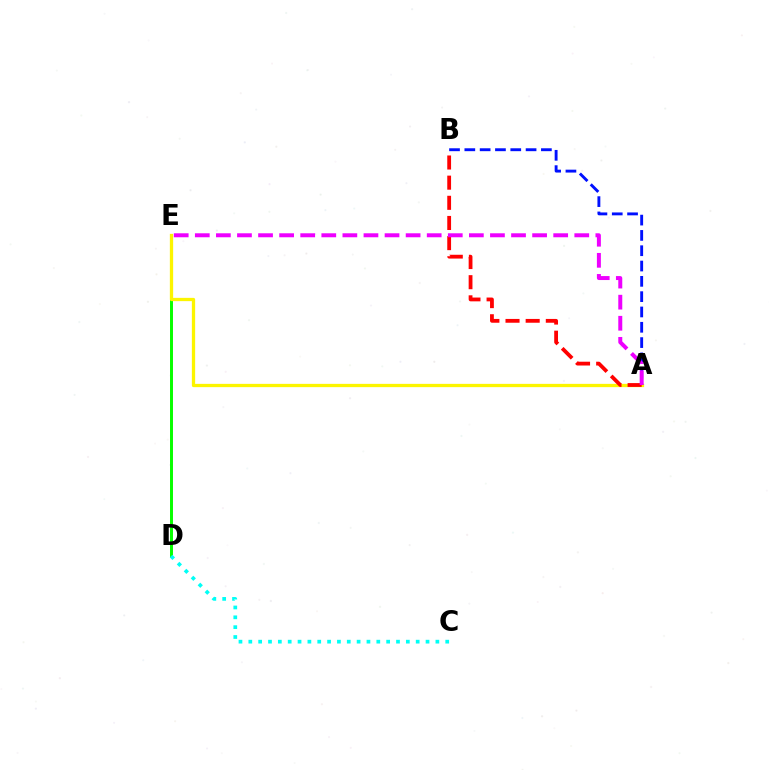{('D', 'E'): [{'color': '#08ff00', 'line_style': 'solid', 'thickness': 2.14}], ('A', 'E'): [{'color': '#fcf500', 'line_style': 'solid', 'thickness': 2.36}, {'color': '#ee00ff', 'line_style': 'dashed', 'thickness': 2.86}], ('A', 'B'): [{'color': '#0010ff', 'line_style': 'dashed', 'thickness': 2.08}, {'color': '#ff0000', 'line_style': 'dashed', 'thickness': 2.74}], ('C', 'D'): [{'color': '#00fff6', 'line_style': 'dotted', 'thickness': 2.68}]}